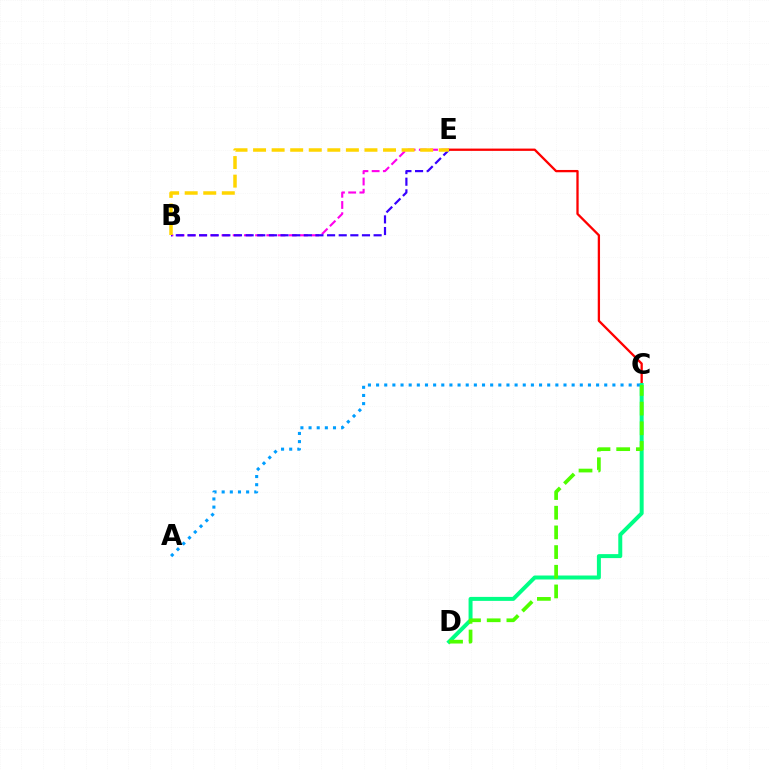{('C', 'E'): [{'color': '#ff0000', 'line_style': 'solid', 'thickness': 1.66}], ('C', 'D'): [{'color': '#00ff86', 'line_style': 'solid', 'thickness': 2.86}, {'color': '#4fff00', 'line_style': 'dashed', 'thickness': 2.67}], ('B', 'E'): [{'color': '#ff00ed', 'line_style': 'dashed', 'thickness': 1.52}, {'color': '#3700ff', 'line_style': 'dashed', 'thickness': 1.58}, {'color': '#ffd500', 'line_style': 'dashed', 'thickness': 2.52}], ('A', 'C'): [{'color': '#009eff', 'line_style': 'dotted', 'thickness': 2.21}]}